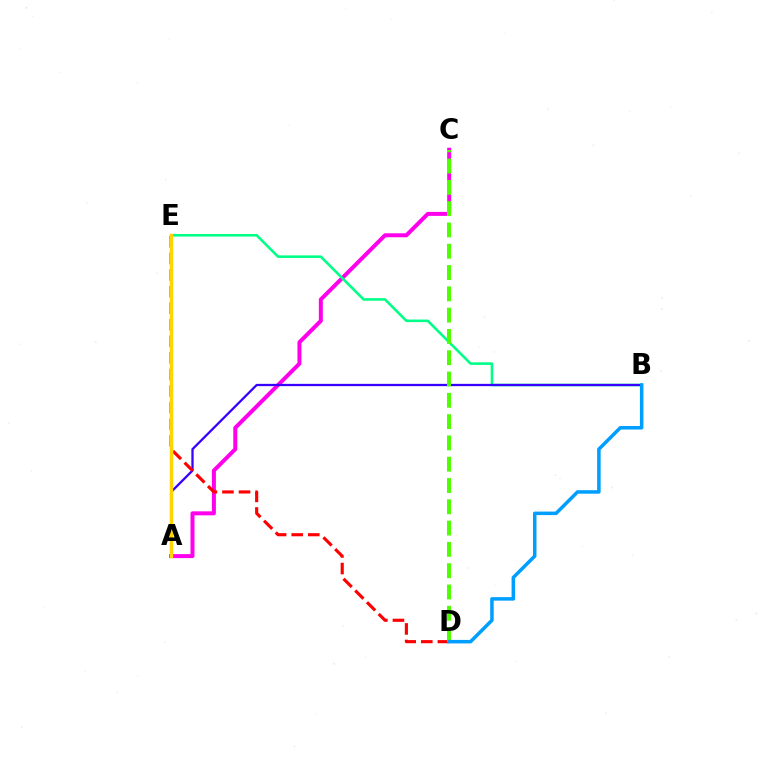{('A', 'C'): [{'color': '#ff00ed', 'line_style': 'solid', 'thickness': 2.88}], ('B', 'E'): [{'color': '#00ff86', 'line_style': 'solid', 'thickness': 1.86}], ('A', 'B'): [{'color': '#3700ff', 'line_style': 'solid', 'thickness': 1.64}], ('D', 'E'): [{'color': '#ff0000', 'line_style': 'dashed', 'thickness': 2.25}], ('A', 'E'): [{'color': '#ffd500', 'line_style': 'solid', 'thickness': 2.5}], ('C', 'D'): [{'color': '#4fff00', 'line_style': 'dashed', 'thickness': 2.89}], ('B', 'D'): [{'color': '#009eff', 'line_style': 'solid', 'thickness': 2.53}]}